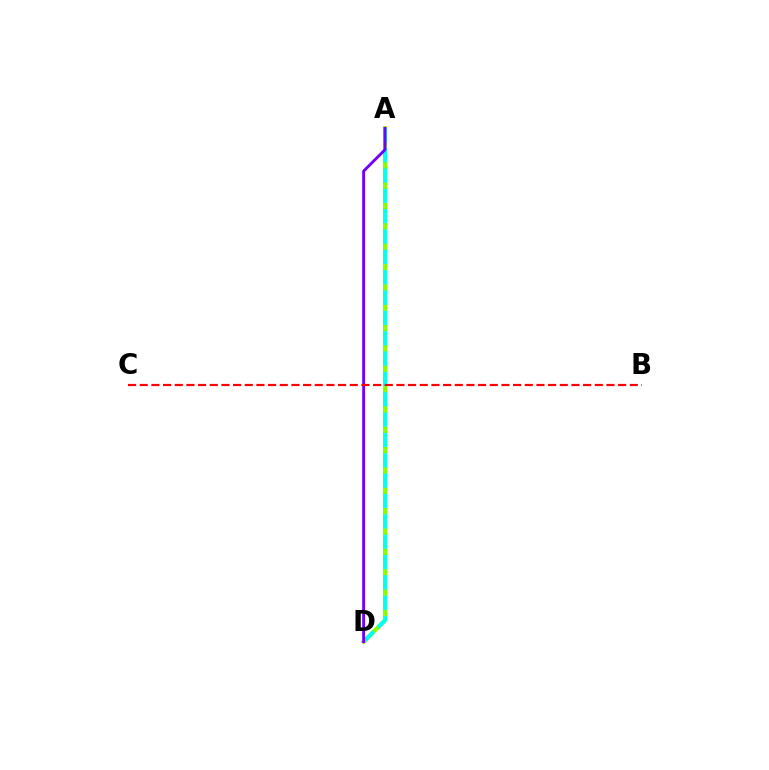{('A', 'D'): [{'color': '#84ff00', 'line_style': 'solid', 'thickness': 3.0}, {'color': '#00fff6', 'line_style': 'dashed', 'thickness': 2.76}, {'color': '#7200ff', 'line_style': 'solid', 'thickness': 2.05}], ('B', 'C'): [{'color': '#ff0000', 'line_style': 'dashed', 'thickness': 1.59}]}